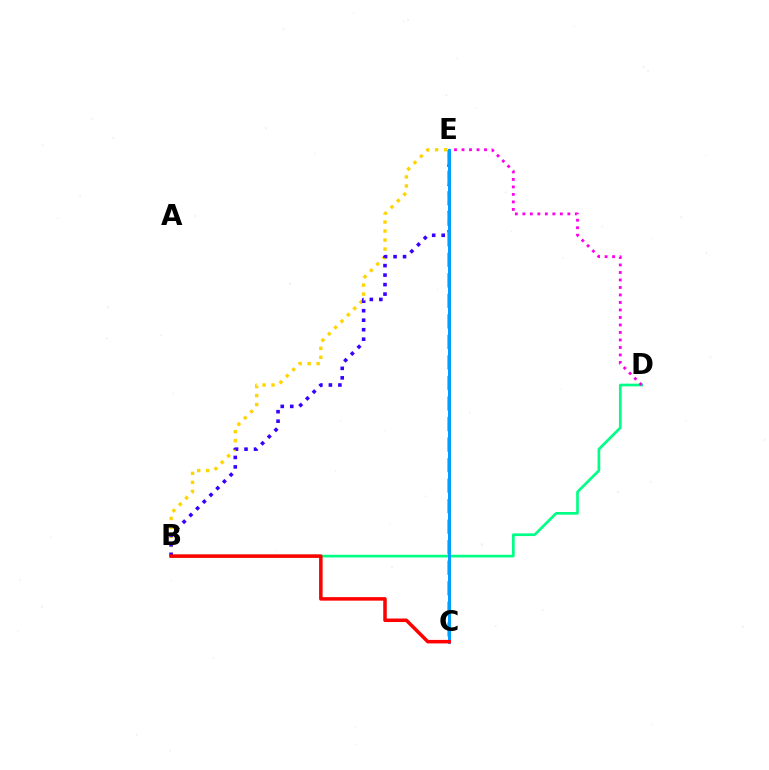{('B', 'E'): [{'color': '#ffd500', 'line_style': 'dotted', 'thickness': 2.44}, {'color': '#3700ff', 'line_style': 'dotted', 'thickness': 2.58}], ('B', 'D'): [{'color': '#00ff86', 'line_style': 'solid', 'thickness': 1.93}], ('D', 'E'): [{'color': '#ff00ed', 'line_style': 'dotted', 'thickness': 2.04}], ('C', 'E'): [{'color': '#4fff00', 'line_style': 'dashed', 'thickness': 2.79}, {'color': '#009eff', 'line_style': 'solid', 'thickness': 2.13}], ('B', 'C'): [{'color': '#ff0000', 'line_style': 'solid', 'thickness': 2.53}]}